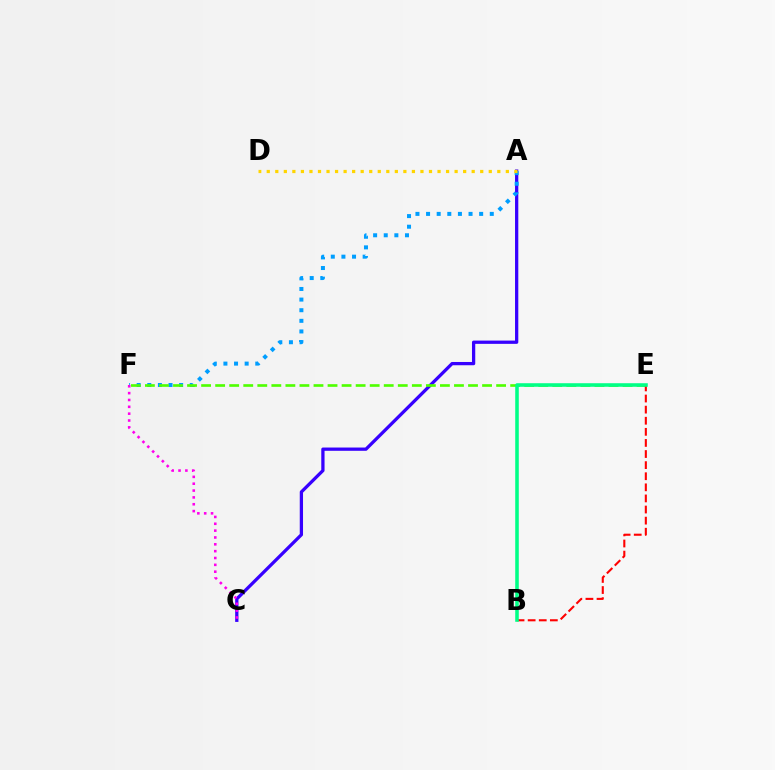{('A', 'C'): [{'color': '#3700ff', 'line_style': 'solid', 'thickness': 2.35}], ('A', 'F'): [{'color': '#009eff', 'line_style': 'dotted', 'thickness': 2.89}], ('E', 'F'): [{'color': '#4fff00', 'line_style': 'dashed', 'thickness': 1.91}], ('B', 'E'): [{'color': '#ff0000', 'line_style': 'dashed', 'thickness': 1.51}, {'color': '#00ff86', 'line_style': 'solid', 'thickness': 2.57}], ('A', 'D'): [{'color': '#ffd500', 'line_style': 'dotted', 'thickness': 2.32}], ('C', 'F'): [{'color': '#ff00ed', 'line_style': 'dotted', 'thickness': 1.86}]}